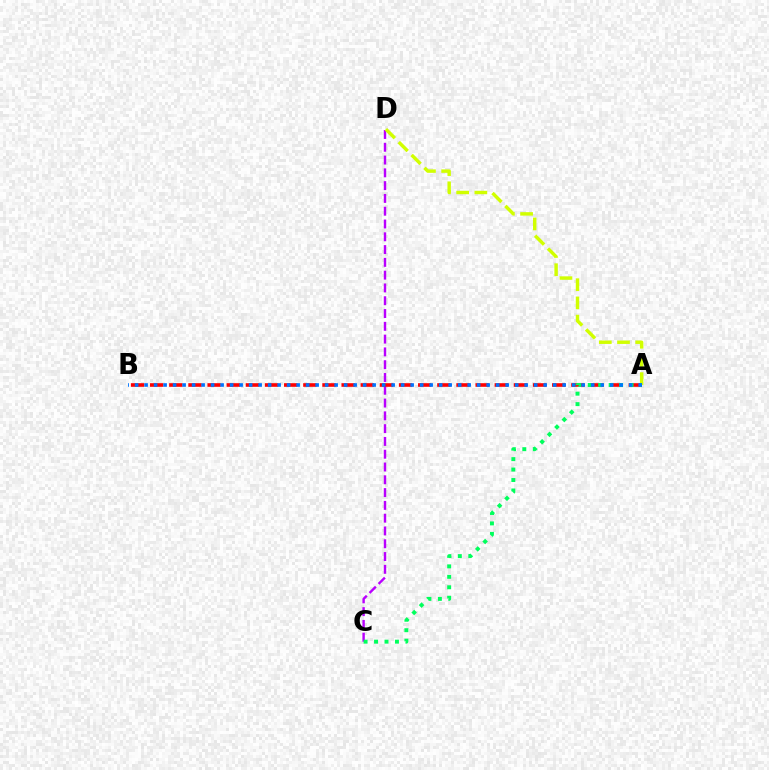{('C', 'D'): [{'color': '#b900ff', 'line_style': 'dashed', 'thickness': 1.74}], ('A', 'D'): [{'color': '#d1ff00', 'line_style': 'dashed', 'thickness': 2.47}], ('A', 'B'): [{'color': '#ff0000', 'line_style': 'dashed', 'thickness': 2.6}, {'color': '#0074ff', 'line_style': 'dotted', 'thickness': 2.58}], ('A', 'C'): [{'color': '#00ff5c', 'line_style': 'dotted', 'thickness': 2.84}]}